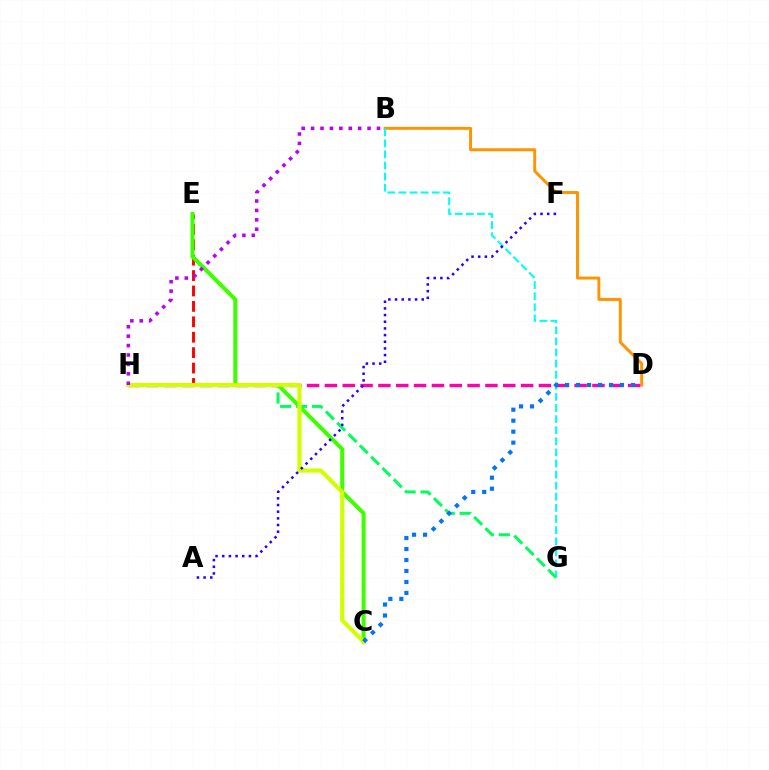{('B', 'D'): [{'color': '#ff9400', 'line_style': 'solid', 'thickness': 2.12}], ('D', 'H'): [{'color': '#ff00ac', 'line_style': 'dashed', 'thickness': 2.42}], ('B', 'G'): [{'color': '#00fff6', 'line_style': 'dashed', 'thickness': 1.51}], ('E', 'H'): [{'color': '#ff0000', 'line_style': 'dashed', 'thickness': 2.09}], ('C', 'E'): [{'color': '#3dff00', 'line_style': 'solid', 'thickness': 2.88}], ('G', 'H'): [{'color': '#00ff5c', 'line_style': 'dashed', 'thickness': 2.17}], ('C', 'H'): [{'color': '#d1ff00', 'line_style': 'solid', 'thickness': 2.98}], ('C', 'D'): [{'color': '#0074ff', 'line_style': 'dotted', 'thickness': 2.98}], ('A', 'F'): [{'color': '#2500ff', 'line_style': 'dotted', 'thickness': 1.81}], ('B', 'H'): [{'color': '#b900ff', 'line_style': 'dotted', 'thickness': 2.56}]}